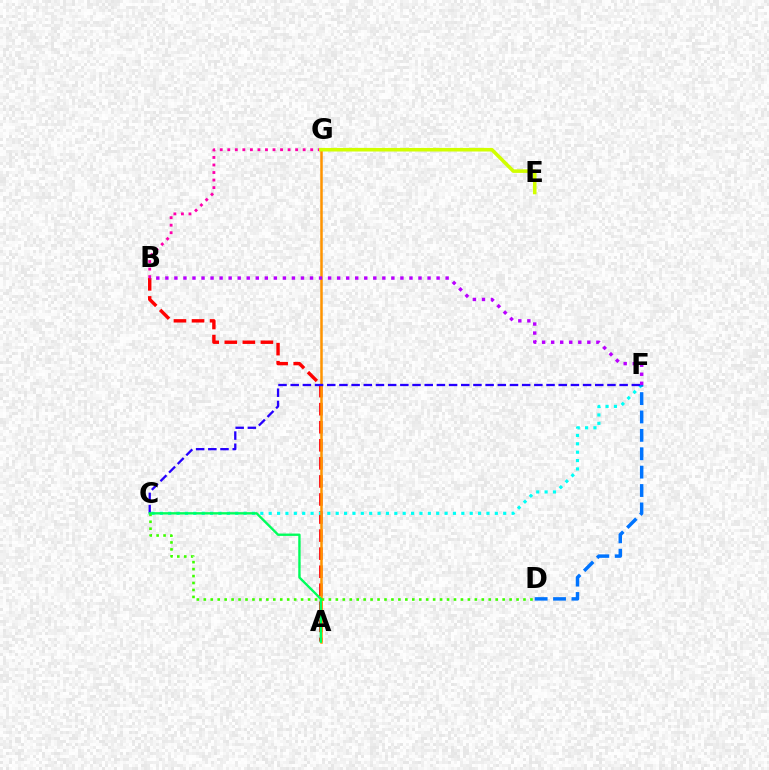{('A', 'B'): [{'color': '#ff0000', 'line_style': 'dashed', 'thickness': 2.45}], ('C', 'F'): [{'color': '#00fff6', 'line_style': 'dotted', 'thickness': 2.28}, {'color': '#2500ff', 'line_style': 'dashed', 'thickness': 1.66}], ('A', 'G'): [{'color': '#ff9400', 'line_style': 'solid', 'thickness': 1.81}], ('B', 'G'): [{'color': '#ff00ac', 'line_style': 'dotted', 'thickness': 2.05}], ('C', 'D'): [{'color': '#3dff00', 'line_style': 'dotted', 'thickness': 1.89}], ('D', 'F'): [{'color': '#0074ff', 'line_style': 'dashed', 'thickness': 2.5}], ('E', 'G'): [{'color': '#d1ff00', 'line_style': 'solid', 'thickness': 2.57}], ('A', 'C'): [{'color': '#00ff5c', 'line_style': 'solid', 'thickness': 1.7}], ('B', 'F'): [{'color': '#b900ff', 'line_style': 'dotted', 'thickness': 2.46}]}